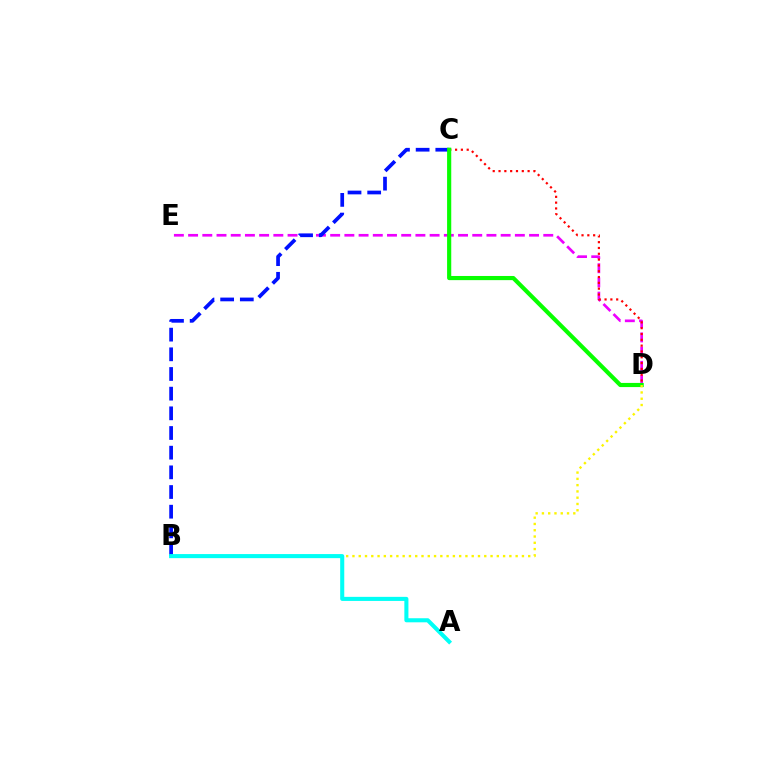{('D', 'E'): [{'color': '#ee00ff', 'line_style': 'dashed', 'thickness': 1.93}], ('C', 'D'): [{'color': '#ff0000', 'line_style': 'dotted', 'thickness': 1.58}, {'color': '#08ff00', 'line_style': 'solid', 'thickness': 2.99}], ('B', 'C'): [{'color': '#0010ff', 'line_style': 'dashed', 'thickness': 2.67}], ('B', 'D'): [{'color': '#fcf500', 'line_style': 'dotted', 'thickness': 1.71}], ('A', 'B'): [{'color': '#00fff6', 'line_style': 'solid', 'thickness': 2.93}]}